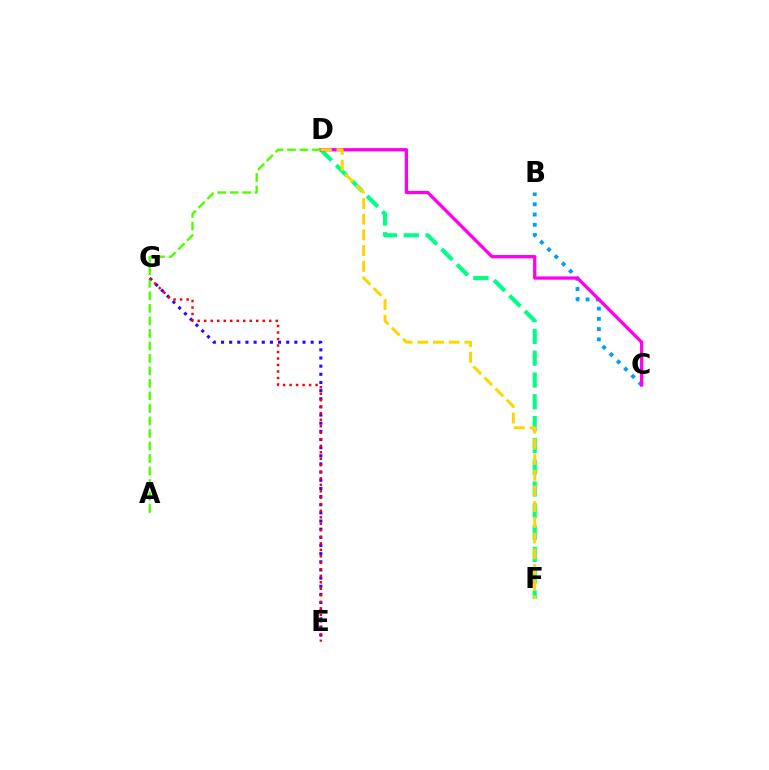{('B', 'C'): [{'color': '#009eff', 'line_style': 'dotted', 'thickness': 2.78}], ('D', 'F'): [{'color': '#00ff86', 'line_style': 'dashed', 'thickness': 2.96}, {'color': '#ffd500', 'line_style': 'dashed', 'thickness': 2.13}], ('C', 'D'): [{'color': '#ff00ed', 'line_style': 'solid', 'thickness': 2.36}], ('E', 'G'): [{'color': '#3700ff', 'line_style': 'dotted', 'thickness': 2.21}, {'color': '#ff0000', 'line_style': 'dotted', 'thickness': 1.77}], ('A', 'D'): [{'color': '#4fff00', 'line_style': 'dashed', 'thickness': 1.7}]}